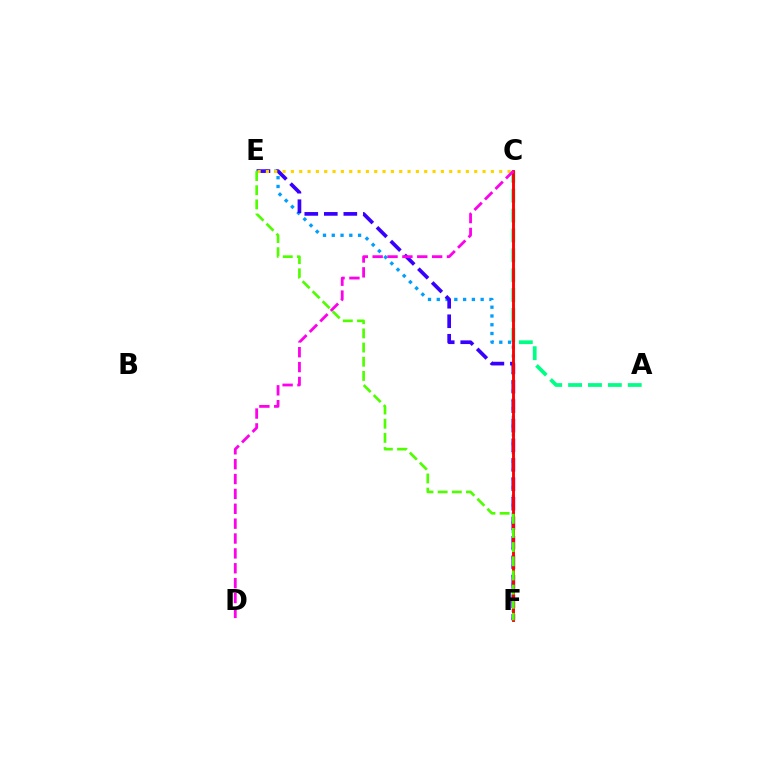{('A', 'C'): [{'color': '#00ff86', 'line_style': 'dashed', 'thickness': 2.7}], ('E', 'F'): [{'color': '#009eff', 'line_style': 'dotted', 'thickness': 2.38}, {'color': '#3700ff', 'line_style': 'dashed', 'thickness': 2.65}, {'color': '#4fff00', 'line_style': 'dashed', 'thickness': 1.92}], ('C', 'F'): [{'color': '#ff0000', 'line_style': 'solid', 'thickness': 2.08}], ('C', 'E'): [{'color': '#ffd500', 'line_style': 'dotted', 'thickness': 2.26}], ('C', 'D'): [{'color': '#ff00ed', 'line_style': 'dashed', 'thickness': 2.02}]}